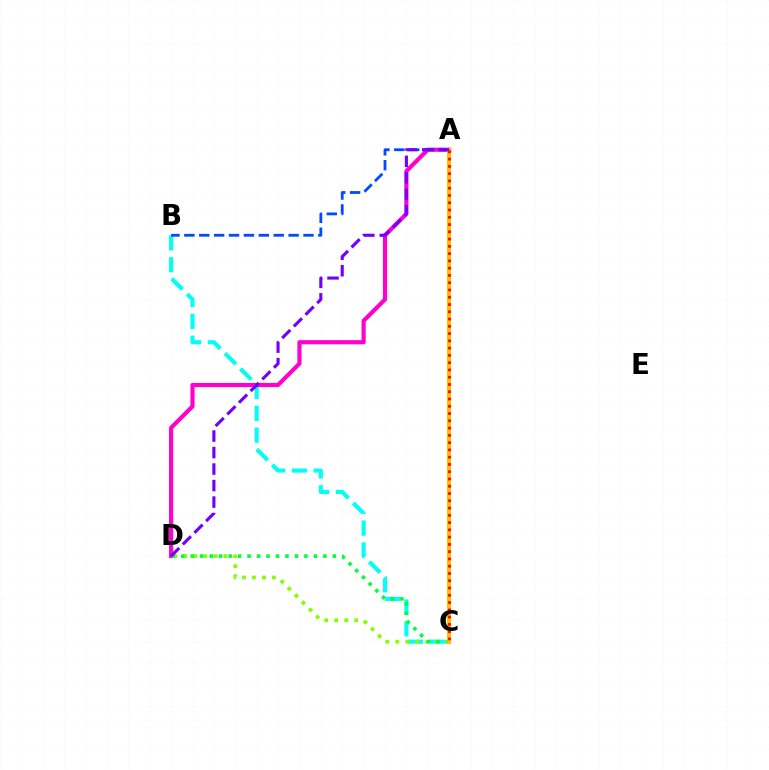{('B', 'C'): [{'color': '#00fff6', 'line_style': 'dashed', 'thickness': 2.97}], ('C', 'D'): [{'color': '#84ff00', 'line_style': 'dotted', 'thickness': 2.72}, {'color': '#00ff39', 'line_style': 'dotted', 'thickness': 2.57}], ('A', 'D'): [{'color': '#ff00cf', 'line_style': 'solid', 'thickness': 2.99}, {'color': '#7200ff', 'line_style': 'dashed', 'thickness': 2.24}], ('A', 'B'): [{'color': '#004bff', 'line_style': 'dashed', 'thickness': 2.02}], ('A', 'C'): [{'color': '#ffbd00', 'line_style': 'solid', 'thickness': 2.97}, {'color': '#ff0000', 'line_style': 'dotted', 'thickness': 1.98}]}